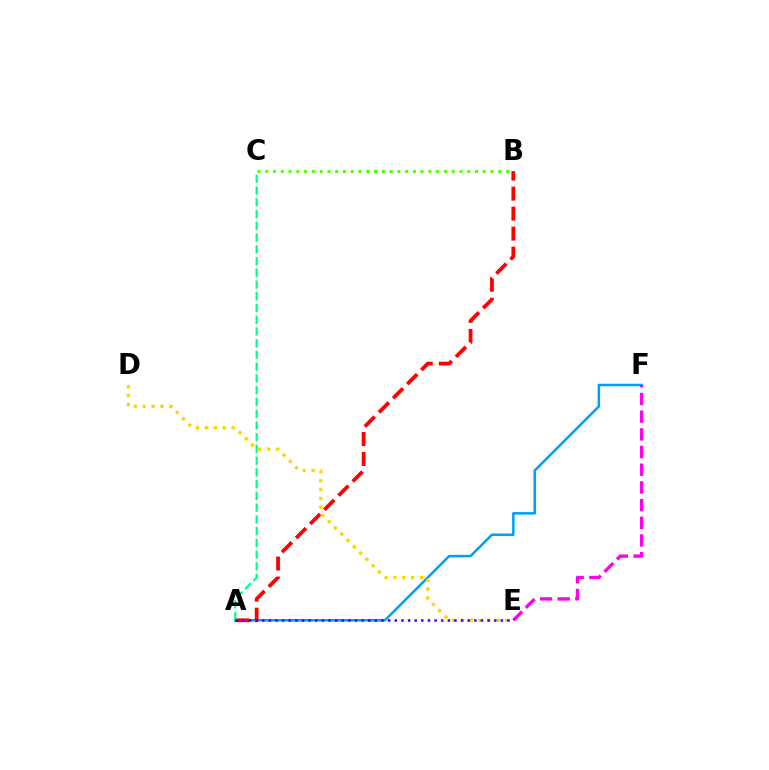{('A', 'F'): [{'color': '#009eff', 'line_style': 'solid', 'thickness': 1.81}], ('A', 'B'): [{'color': '#ff0000', 'line_style': 'dashed', 'thickness': 2.72}], ('A', 'C'): [{'color': '#00ff86', 'line_style': 'dashed', 'thickness': 1.6}], ('E', 'F'): [{'color': '#ff00ed', 'line_style': 'dashed', 'thickness': 2.4}], ('D', 'E'): [{'color': '#ffd500', 'line_style': 'dotted', 'thickness': 2.41}], ('A', 'E'): [{'color': '#3700ff', 'line_style': 'dotted', 'thickness': 1.8}], ('B', 'C'): [{'color': '#4fff00', 'line_style': 'dotted', 'thickness': 2.11}]}